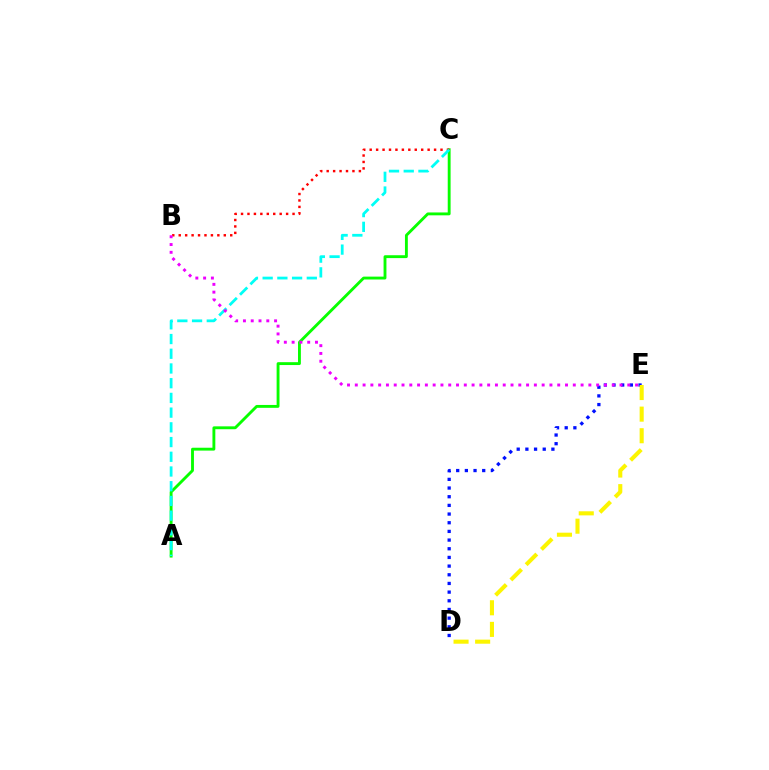{('A', 'C'): [{'color': '#08ff00', 'line_style': 'solid', 'thickness': 2.07}, {'color': '#00fff6', 'line_style': 'dashed', 'thickness': 2.0}], ('B', 'C'): [{'color': '#ff0000', 'line_style': 'dotted', 'thickness': 1.75}], ('D', 'E'): [{'color': '#0010ff', 'line_style': 'dotted', 'thickness': 2.36}, {'color': '#fcf500', 'line_style': 'dashed', 'thickness': 2.93}], ('B', 'E'): [{'color': '#ee00ff', 'line_style': 'dotted', 'thickness': 2.12}]}